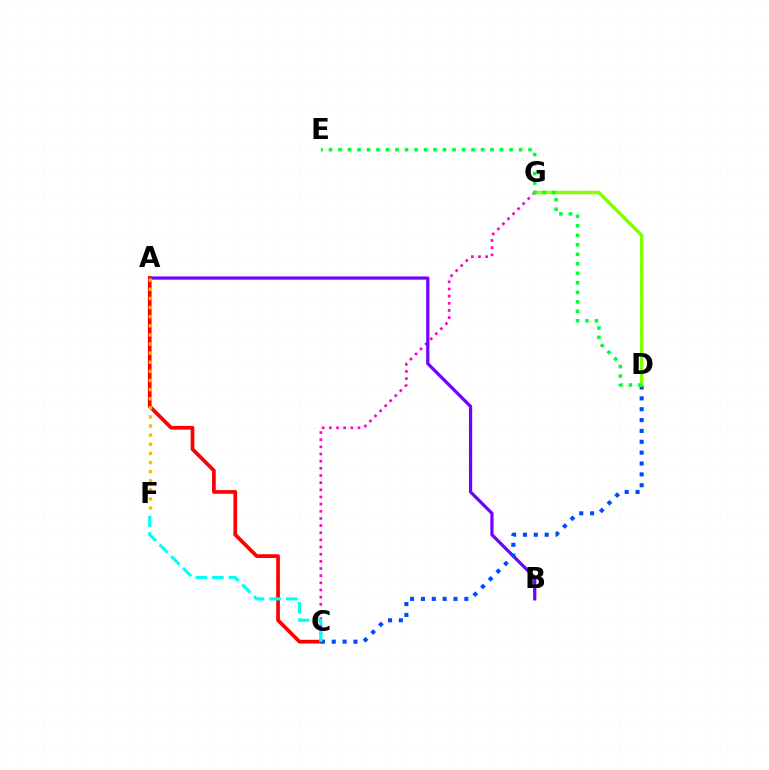{('C', 'G'): [{'color': '#ff00cf', 'line_style': 'dotted', 'thickness': 1.94}], ('A', 'B'): [{'color': '#7200ff', 'line_style': 'solid', 'thickness': 2.33}], ('A', 'C'): [{'color': '#ff0000', 'line_style': 'solid', 'thickness': 2.67}], ('C', 'D'): [{'color': '#004bff', 'line_style': 'dotted', 'thickness': 2.95}], ('D', 'G'): [{'color': '#84ff00', 'line_style': 'solid', 'thickness': 2.45}], ('D', 'E'): [{'color': '#00ff39', 'line_style': 'dotted', 'thickness': 2.58}], ('A', 'F'): [{'color': '#ffbd00', 'line_style': 'dotted', 'thickness': 2.48}], ('C', 'F'): [{'color': '#00fff6', 'line_style': 'dashed', 'thickness': 2.25}]}